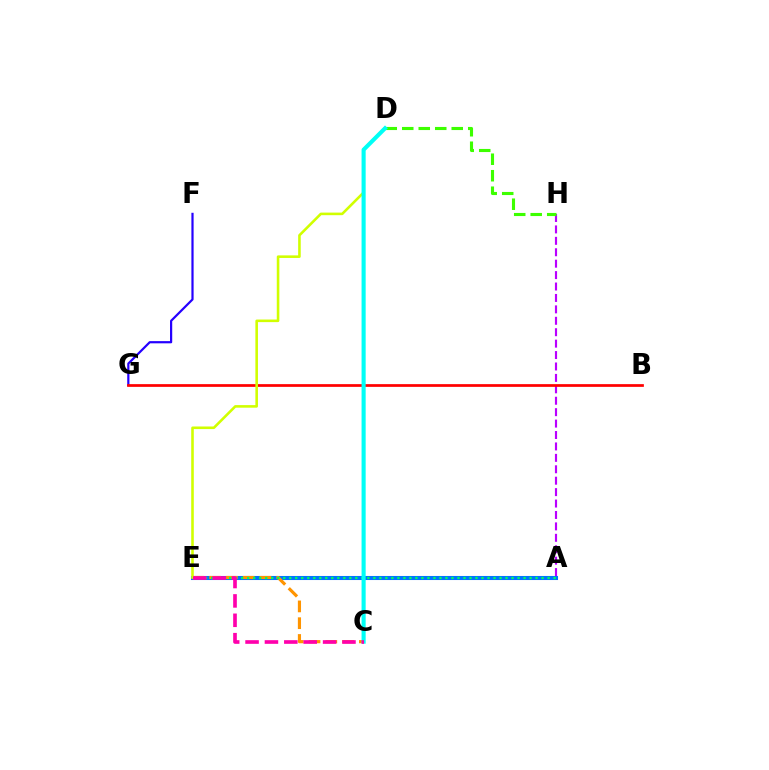{('A', 'E'): [{'color': '#0074ff', 'line_style': 'solid', 'thickness': 2.93}, {'color': '#00ff5c', 'line_style': 'dotted', 'thickness': 1.63}], ('A', 'H'): [{'color': '#b900ff', 'line_style': 'dashed', 'thickness': 1.55}], ('C', 'E'): [{'color': '#ff9400', 'line_style': 'dashed', 'thickness': 2.28}, {'color': '#ff00ac', 'line_style': 'dashed', 'thickness': 2.63}], ('F', 'G'): [{'color': '#2500ff', 'line_style': 'solid', 'thickness': 1.59}], ('B', 'G'): [{'color': '#ff0000', 'line_style': 'solid', 'thickness': 1.97}], ('D', 'E'): [{'color': '#d1ff00', 'line_style': 'solid', 'thickness': 1.86}], ('D', 'H'): [{'color': '#3dff00', 'line_style': 'dashed', 'thickness': 2.24}], ('C', 'D'): [{'color': '#00fff6', 'line_style': 'solid', 'thickness': 2.96}]}